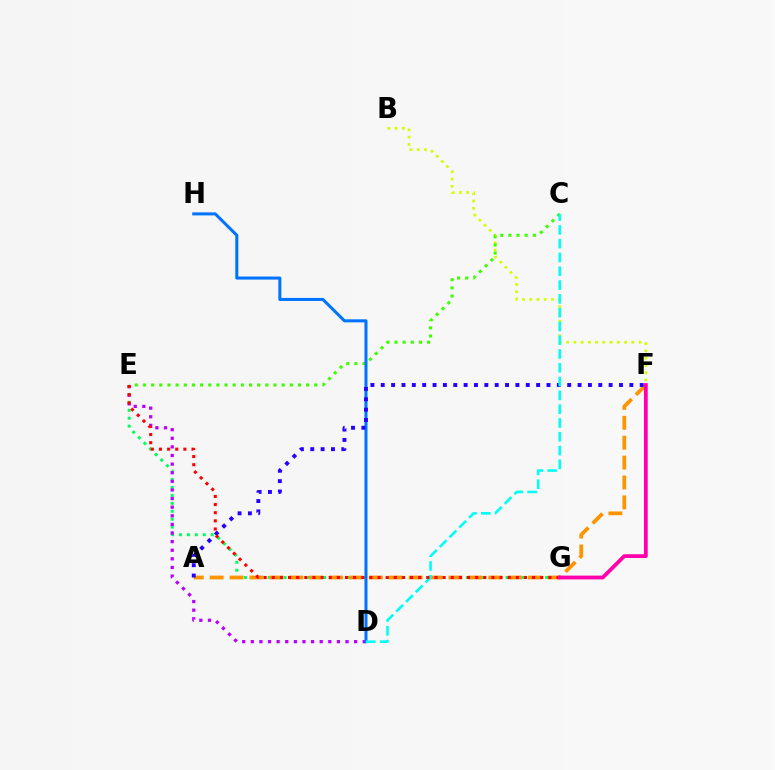{('B', 'F'): [{'color': '#d1ff00', 'line_style': 'dotted', 'thickness': 1.97}], ('E', 'G'): [{'color': '#00ff5c', 'line_style': 'dotted', 'thickness': 2.15}, {'color': '#ff0000', 'line_style': 'dotted', 'thickness': 2.21}], ('C', 'E'): [{'color': '#3dff00', 'line_style': 'dotted', 'thickness': 2.22}], ('D', 'E'): [{'color': '#b900ff', 'line_style': 'dotted', 'thickness': 2.34}], ('A', 'F'): [{'color': '#ff9400', 'line_style': 'dashed', 'thickness': 2.7}, {'color': '#2500ff', 'line_style': 'dotted', 'thickness': 2.81}], ('D', 'H'): [{'color': '#0074ff', 'line_style': 'solid', 'thickness': 2.19}], ('C', 'D'): [{'color': '#00fff6', 'line_style': 'dashed', 'thickness': 1.87}], ('F', 'G'): [{'color': '#ff00ac', 'line_style': 'solid', 'thickness': 2.73}]}